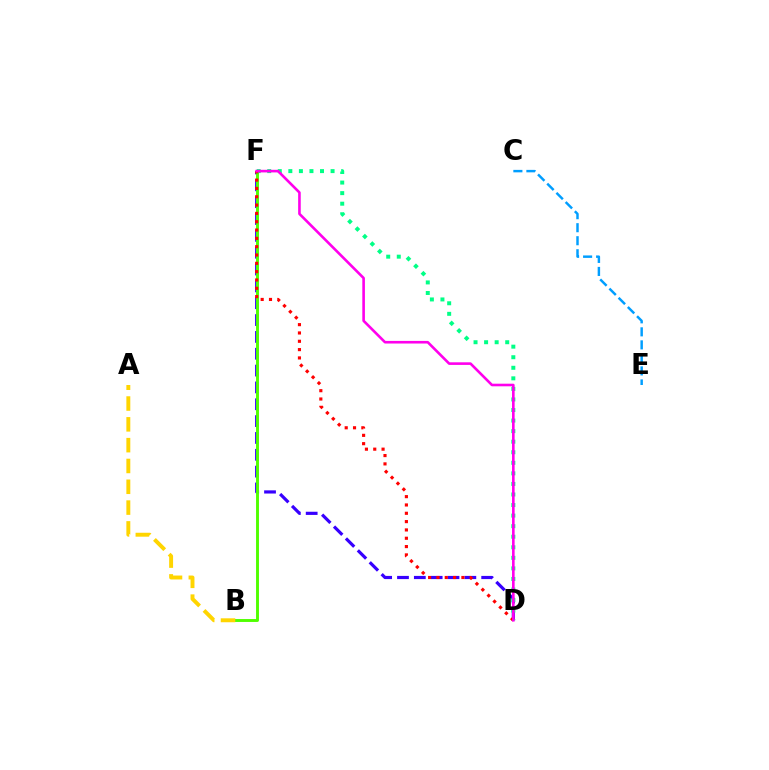{('D', 'F'): [{'color': '#3700ff', 'line_style': 'dashed', 'thickness': 2.29}, {'color': '#00ff86', 'line_style': 'dotted', 'thickness': 2.87}, {'color': '#ff0000', 'line_style': 'dotted', 'thickness': 2.26}, {'color': '#ff00ed', 'line_style': 'solid', 'thickness': 1.88}], ('C', 'E'): [{'color': '#009eff', 'line_style': 'dashed', 'thickness': 1.77}], ('B', 'F'): [{'color': '#4fff00', 'line_style': 'solid', 'thickness': 2.09}], ('A', 'B'): [{'color': '#ffd500', 'line_style': 'dashed', 'thickness': 2.83}]}